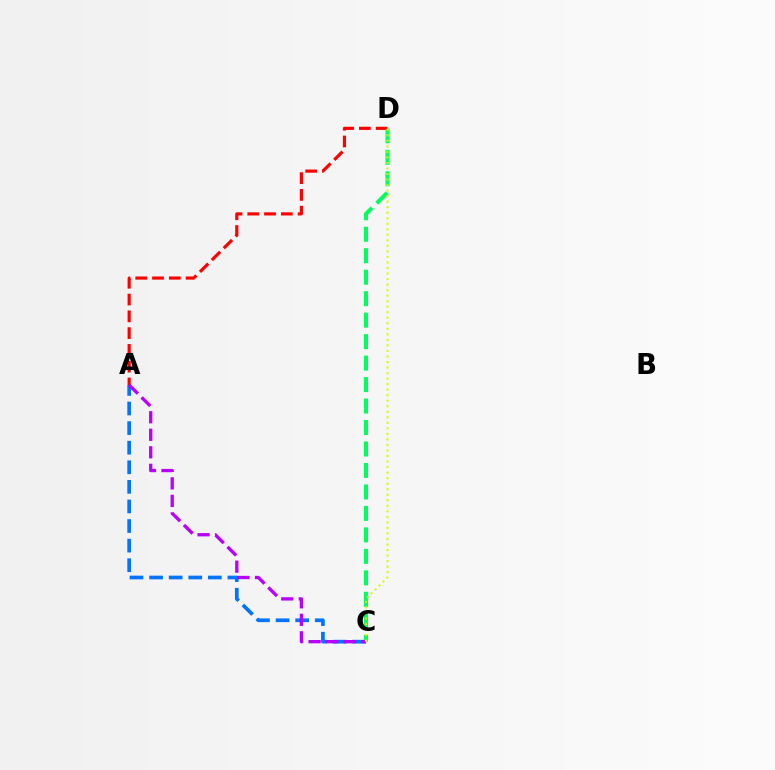{('A', 'C'): [{'color': '#0074ff', 'line_style': 'dashed', 'thickness': 2.66}, {'color': '#b900ff', 'line_style': 'dashed', 'thickness': 2.38}], ('C', 'D'): [{'color': '#00ff5c', 'line_style': 'dashed', 'thickness': 2.92}, {'color': '#d1ff00', 'line_style': 'dotted', 'thickness': 1.5}], ('A', 'D'): [{'color': '#ff0000', 'line_style': 'dashed', 'thickness': 2.28}]}